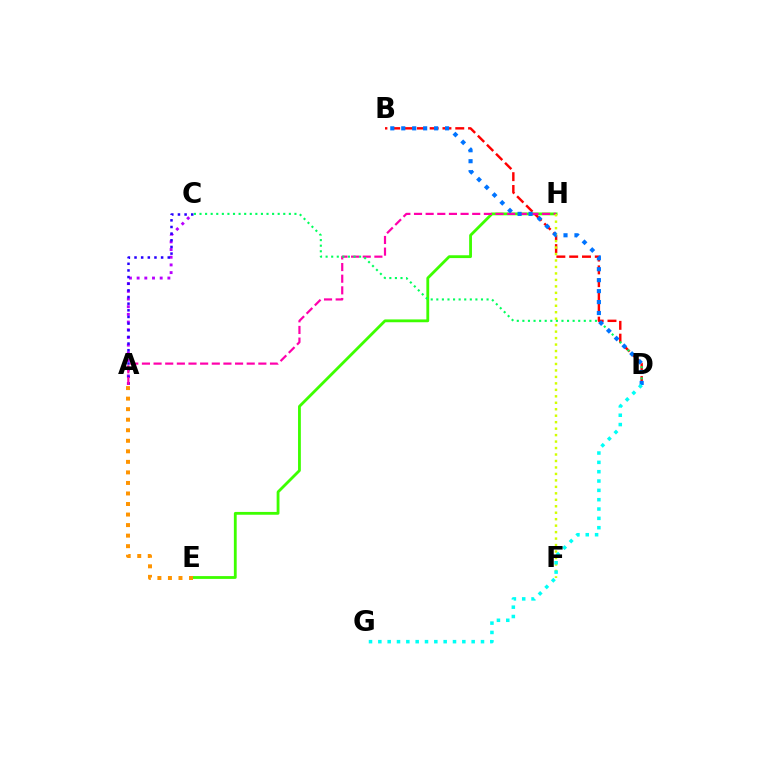{('E', 'H'): [{'color': '#3dff00', 'line_style': 'solid', 'thickness': 2.03}], ('A', 'C'): [{'color': '#b900ff', 'line_style': 'dotted', 'thickness': 2.09}, {'color': '#2500ff', 'line_style': 'dotted', 'thickness': 1.81}], ('B', 'D'): [{'color': '#ff0000', 'line_style': 'dashed', 'thickness': 1.74}, {'color': '#0074ff', 'line_style': 'dotted', 'thickness': 2.98}], ('A', 'H'): [{'color': '#ff00ac', 'line_style': 'dashed', 'thickness': 1.58}], ('C', 'D'): [{'color': '#00ff5c', 'line_style': 'dotted', 'thickness': 1.52}], ('A', 'E'): [{'color': '#ff9400', 'line_style': 'dotted', 'thickness': 2.86}], ('F', 'H'): [{'color': '#d1ff00', 'line_style': 'dotted', 'thickness': 1.76}], ('D', 'G'): [{'color': '#00fff6', 'line_style': 'dotted', 'thickness': 2.54}]}